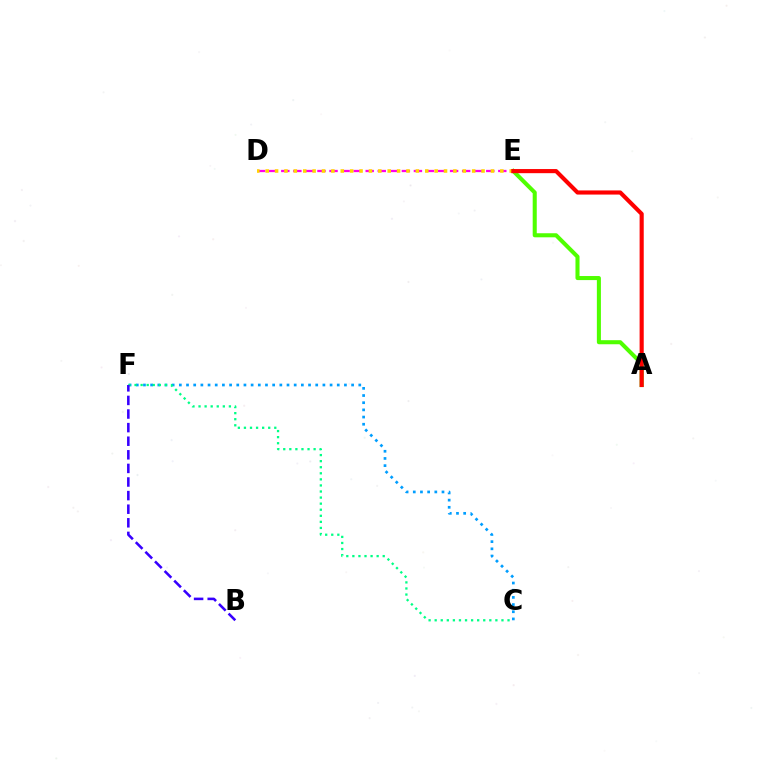{('C', 'F'): [{'color': '#009eff', 'line_style': 'dotted', 'thickness': 1.95}, {'color': '#00ff86', 'line_style': 'dotted', 'thickness': 1.65}], ('B', 'F'): [{'color': '#3700ff', 'line_style': 'dashed', 'thickness': 1.85}], ('A', 'E'): [{'color': '#4fff00', 'line_style': 'solid', 'thickness': 2.92}, {'color': '#ff0000', 'line_style': 'solid', 'thickness': 2.97}], ('D', 'E'): [{'color': '#ff00ed', 'line_style': 'dashed', 'thickness': 1.64}, {'color': '#ffd500', 'line_style': 'dotted', 'thickness': 2.55}]}